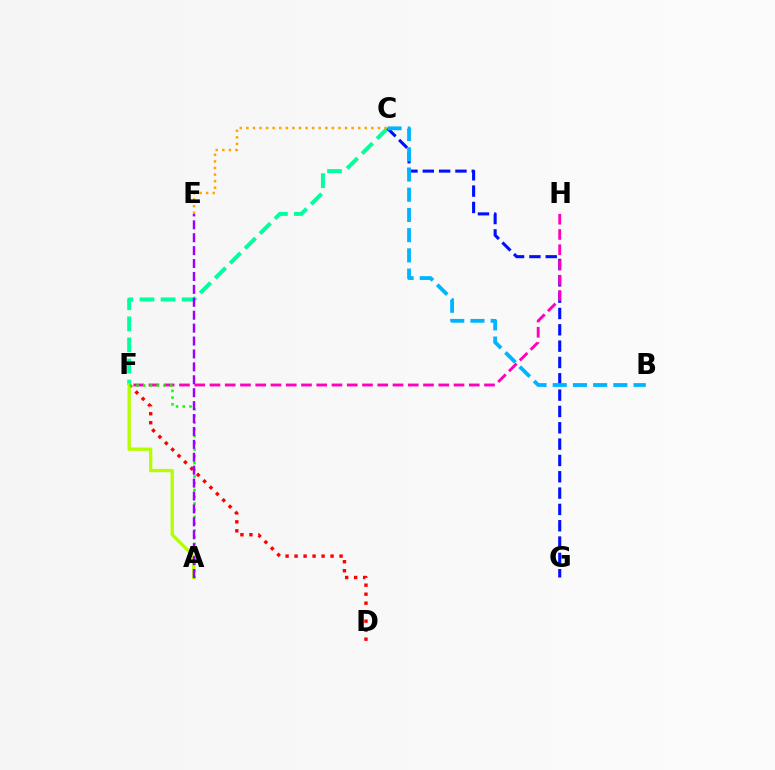{('C', 'F'): [{'color': '#00ff9d', 'line_style': 'dashed', 'thickness': 2.86}], ('D', 'F'): [{'color': '#ff0000', 'line_style': 'dotted', 'thickness': 2.44}], ('C', 'G'): [{'color': '#0010ff', 'line_style': 'dashed', 'thickness': 2.22}], ('A', 'F'): [{'color': '#b3ff00', 'line_style': 'solid', 'thickness': 2.39}, {'color': '#08ff00', 'line_style': 'dotted', 'thickness': 1.83}], ('F', 'H'): [{'color': '#ff00bd', 'line_style': 'dashed', 'thickness': 2.07}], ('C', 'E'): [{'color': '#ffa500', 'line_style': 'dotted', 'thickness': 1.79}], ('B', 'C'): [{'color': '#00b5ff', 'line_style': 'dashed', 'thickness': 2.75}], ('A', 'E'): [{'color': '#9b00ff', 'line_style': 'dashed', 'thickness': 1.75}]}